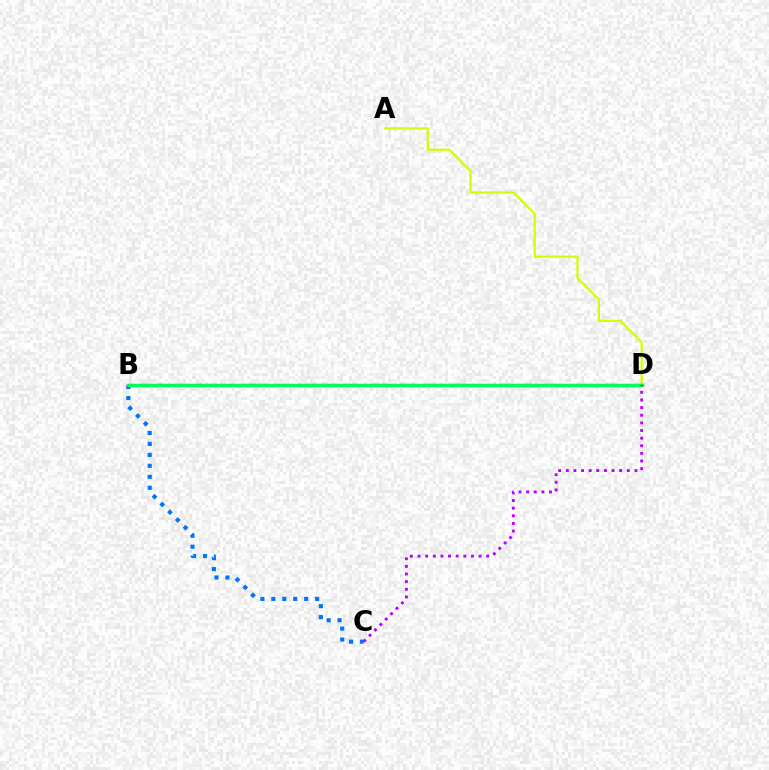{('A', 'D'): [{'color': '#d1ff00', 'line_style': 'solid', 'thickness': 1.59}], ('B', 'D'): [{'color': '#ff0000', 'line_style': 'solid', 'thickness': 2.39}, {'color': '#00ff5c', 'line_style': 'solid', 'thickness': 2.13}], ('B', 'C'): [{'color': '#0074ff', 'line_style': 'dotted', 'thickness': 2.98}], ('C', 'D'): [{'color': '#b900ff', 'line_style': 'dotted', 'thickness': 2.07}]}